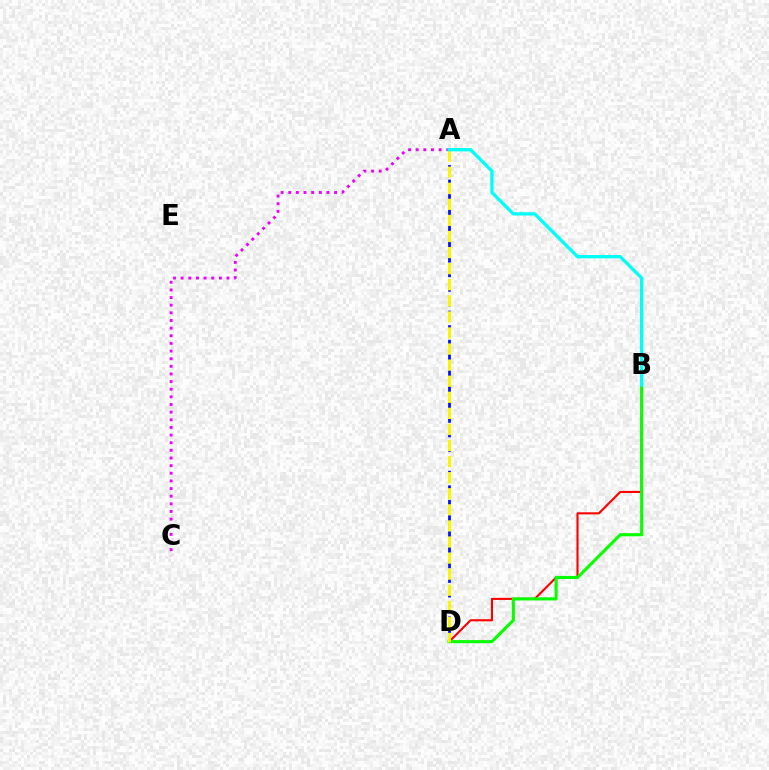{('B', 'D'): [{'color': '#ff0000', 'line_style': 'solid', 'thickness': 1.52}, {'color': '#08ff00', 'line_style': 'solid', 'thickness': 2.23}], ('A', 'C'): [{'color': '#ee00ff', 'line_style': 'dotted', 'thickness': 2.08}], ('A', 'D'): [{'color': '#0010ff', 'line_style': 'dashed', 'thickness': 1.98}, {'color': '#fcf500', 'line_style': 'dashed', 'thickness': 2.18}], ('A', 'B'): [{'color': '#00fff6', 'line_style': 'solid', 'thickness': 2.39}]}